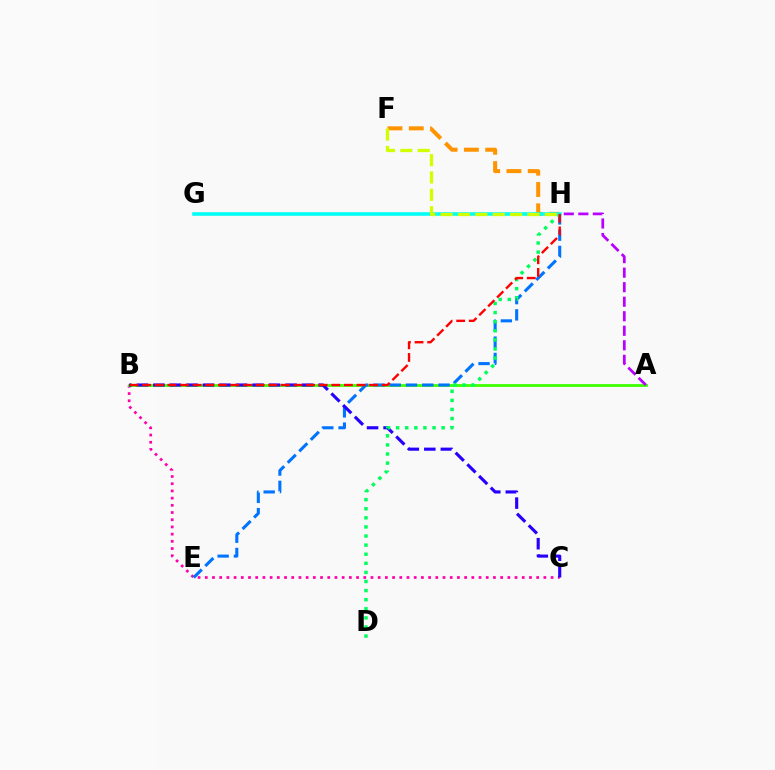{('B', 'C'): [{'color': '#ff00ac', 'line_style': 'dotted', 'thickness': 1.96}, {'color': '#2500ff', 'line_style': 'dashed', 'thickness': 2.24}], ('A', 'B'): [{'color': '#3dff00', 'line_style': 'solid', 'thickness': 2.02}], ('A', 'H'): [{'color': '#b900ff', 'line_style': 'dashed', 'thickness': 1.97}], ('E', 'H'): [{'color': '#0074ff', 'line_style': 'dashed', 'thickness': 2.21}], ('F', 'H'): [{'color': '#ff9400', 'line_style': 'dashed', 'thickness': 2.9}, {'color': '#d1ff00', 'line_style': 'dashed', 'thickness': 2.36}], ('D', 'H'): [{'color': '#00ff5c', 'line_style': 'dotted', 'thickness': 2.47}], ('G', 'H'): [{'color': '#00fff6', 'line_style': 'solid', 'thickness': 2.57}], ('B', 'H'): [{'color': '#ff0000', 'line_style': 'dashed', 'thickness': 1.71}]}